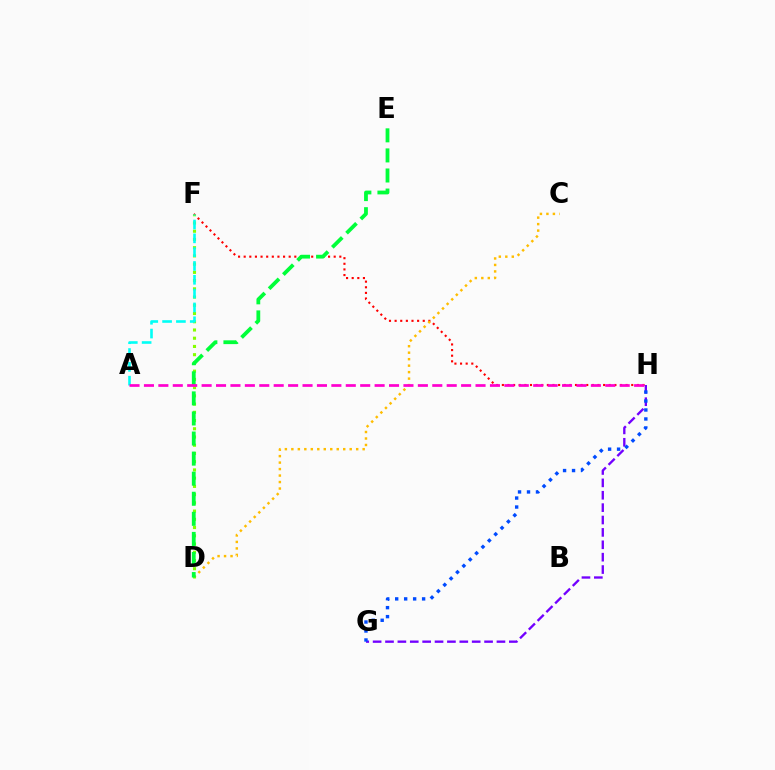{('F', 'H'): [{'color': '#ff0000', 'line_style': 'dotted', 'thickness': 1.53}], ('C', 'D'): [{'color': '#ffbd00', 'line_style': 'dotted', 'thickness': 1.76}], ('G', 'H'): [{'color': '#7200ff', 'line_style': 'dashed', 'thickness': 1.68}, {'color': '#004bff', 'line_style': 'dotted', 'thickness': 2.44}], ('D', 'F'): [{'color': '#84ff00', 'line_style': 'dotted', 'thickness': 2.24}], ('A', 'F'): [{'color': '#00fff6', 'line_style': 'dashed', 'thickness': 1.88}], ('D', 'E'): [{'color': '#00ff39', 'line_style': 'dashed', 'thickness': 2.73}], ('A', 'H'): [{'color': '#ff00cf', 'line_style': 'dashed', 'thickness': 1.96}]}